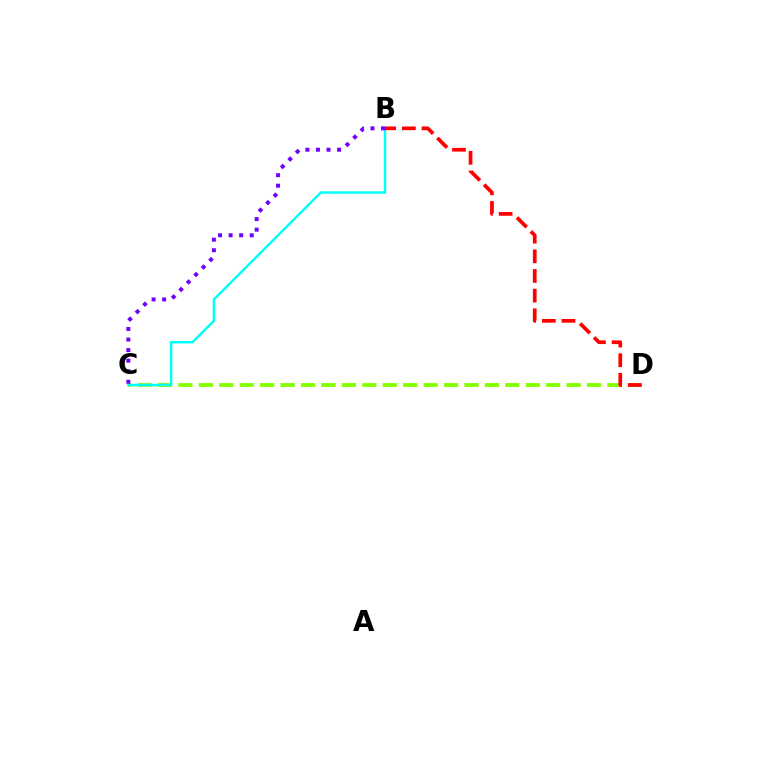{('C', 'D'): [{'color': '#84ff00', 'line_style': 'dashed', 'thickness': 2.77}], ('B', 'C'): [{'color': '#00fff6', 'line_style': 'solid', 'thickness': 1.75}, {'color': '#7200ff', 'line_style': 'dotted', 'thickness': 2.87}], ('B', 'D'): [{'color': '#ff0000', 'line_style': 'dashed', 'thickness': 2.67}]}